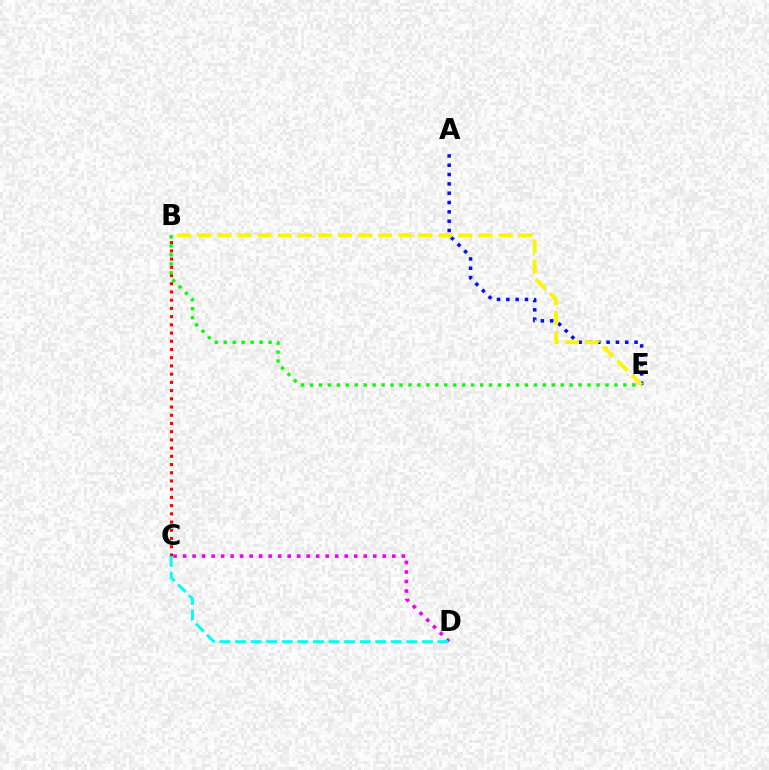{('C', 'D'): [{'color': '#ee00ff', 'line_style': 'dotted', 'thickness': 2.58}, {'color': '#00fff6', 'line_style': 'dashed', 'thickness': 2.11}], ('B', 'C'): [{'color': '#ff0000', 'line_style': 'dotted', 'thickness': 2.23}], ('A', 'E'): [{'color': '#0010ff', 'line_style': 'dotted', 'thickness': 2.53}], ('B', 'E'): [{'color': '#fcf500', 'line_style': 'dashed', 'thickness': 2.73}, {'color': '#08ff00', 'line_style': 'dotted', 'thickness': 2.43}]}